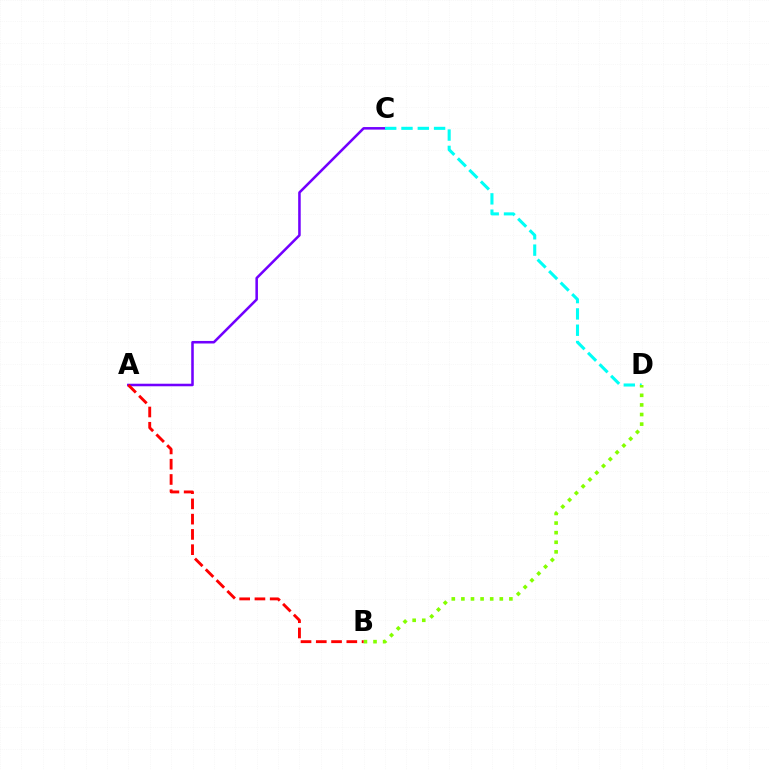{('A', 'C'): [{'color': '#7200ff', 'line_style': 'solid', 'thickness': 1.83}], ('C', 'D'): [{'color': '#00fff6', 'line_style': 'dashed', 'thickness': 2.21}], ('B', 'D'): [{'color': '#84ff00', 'line_style': 'dotted', 'thickness': 2.61}], ('A', 'B'): [{'color': '#ff0000', 'line_style': 'dashed', 'thickness': 2.07}]}